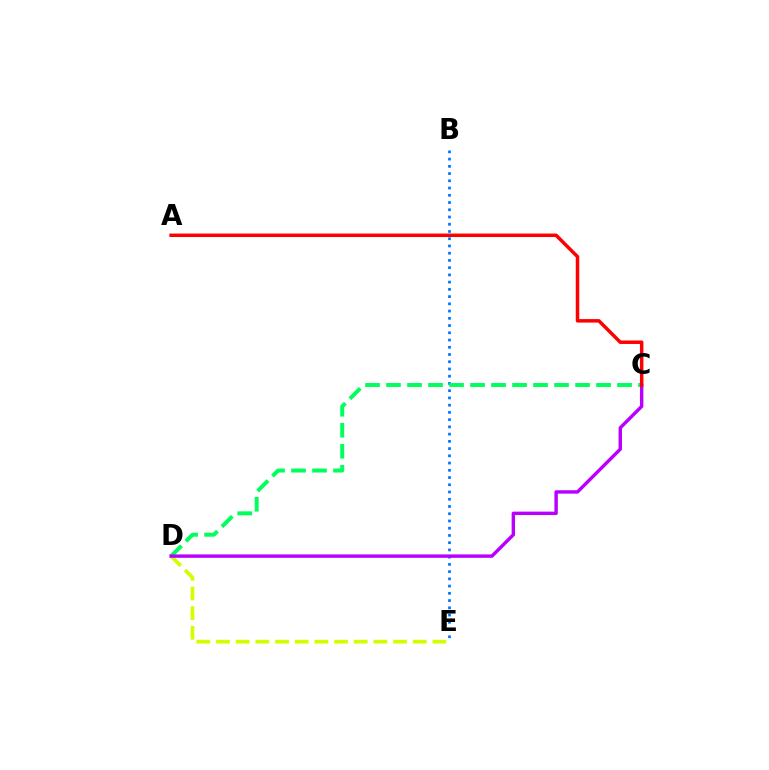{('D', 'E'): [{'color': '#d1ff00', 'line_style': 'dashed', 'thickness': 2.67}], ('B', 'E'): [{'color': '#0074ff', 'line_style': 'dotted', 'thickness': 1.97}], ('C', 'D'): [{'color': '#00ff5c', 'line_style': 'dashed', 'thickness': 2.85}, {'color': '#b900ff', 'line_style': 'solid', 'thickness': 2.46}], ('A', 'C'): [{'color': '#ff0000', 'line_style': 'solid', 'thickness': 2.51}]}